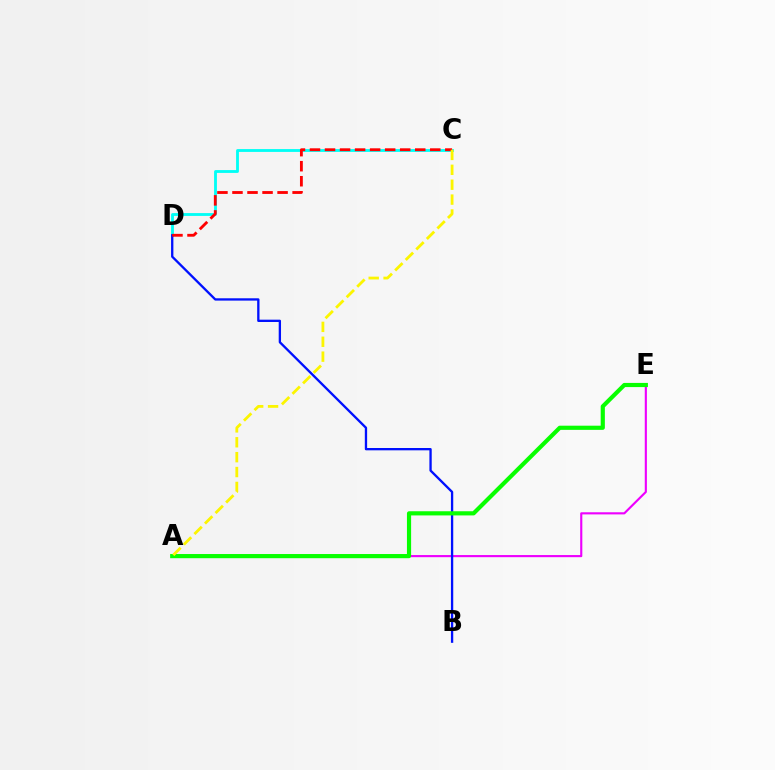{('C', 'D'): [{'color': '#00fff6', 'line_style': 'solid', 'thickness': 2.04}, {'color': '#ff0000', 'line_style': 'dashed', 'thickness': 2.04}], ('A', 'E'): [{'color': '#ee00ff', 'line_style': 'solid', 'thickness': 1.54}, {'color': '#08ff00', 'line_style': 'solid', 'thickness': 3.0}], ('B', 'D'): [{'color': '#0010ff', 'line_style': 'solid', 'thickness': 1.67}], ('A', 'C'): [{'color': '#fcf500', 'line_style': 'dashed', 'thickness': 2.02}]}